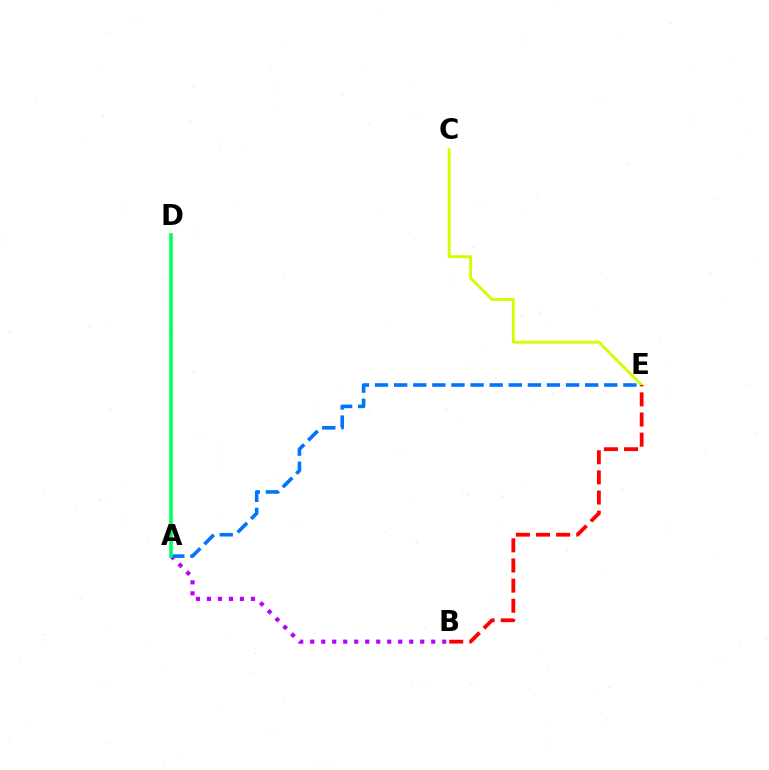{('A', 'B'): [{'color': '#b900ff', 'line_style': 'dotted', 'thickness': 2.99}], ('C', 'E'): [{'color': '#d1ff00', 'line_style': 'solid', 'thickness': 2.1}], ('A', 'E'): [{'color': '#0074ff', 'line_style': 'dashed', 'thickness': 2.6}], ('B', 'E'): [{'color': '#ff0000', 'line_style': 'dashed', 'thickness': 2.74}], ('A', 'D'): [{'color': '#00ff5c', 'line_style': 'solid', 'thickness': 2.59}]}